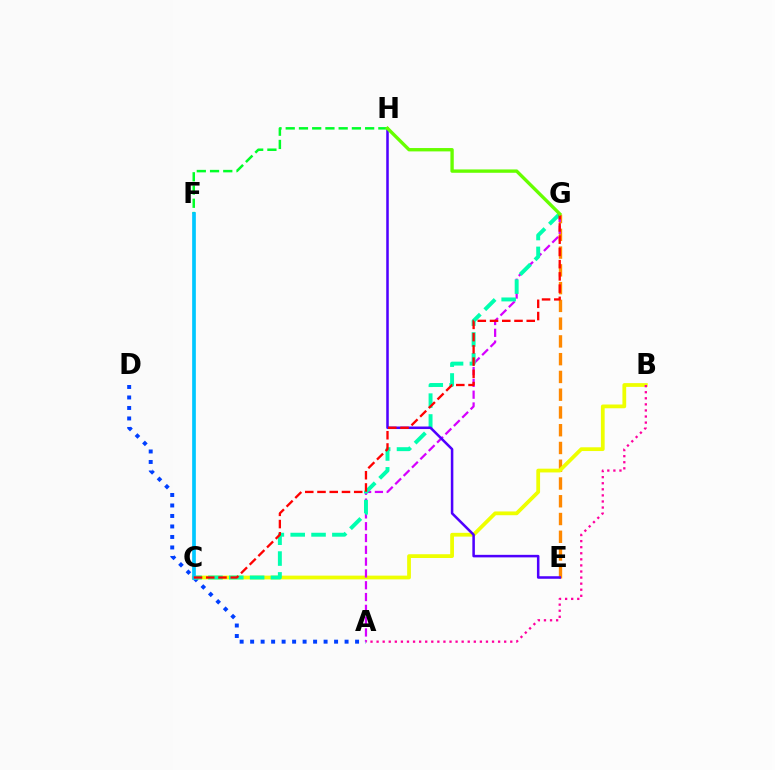{('A', 'D'): [{'color': '#003fff', 'line_style': 'dotted', 'thickness': 2.85}], ('E', 'G'): [{'color': '#ff8800', 'line_style': 'dashed', 'thickness': 2.41}], ('B', 'C'): [{'color': '#eeff00', 'line_style': 'solid', 'thickness': 2.71}], ('A', 'G'): [{'color': '#d600ff', 'line_style': 'dashed', 'thickness': 1.6}], ('C', 'G'): [{'color': '#00ffaf', 'line_style': 'dashed', 'thickness': 2.83}, {'color': '#ff0000', 'line_style': 'dashed', 'thickness': 1.66}], ('E', 'H'): [{'color': '#4f00ff', 'line_style': 'solid', 'thickness': 1.82}], ('F', 'H'): [{'color': '#00ff27', 'line_style': 'dashed', 'thickness': 1.8}], ('A', 'B'): [{'color': '#ff00a0', 'line_style': 'dotted', 'thickness': 1.65}], ('C', 'F'): [{'color': '#00c7ff', 'line_style': 'solid', 'thickness': 2.66}], ('G', 'H'): [{'color': '#66ff00', 'line_style': 'solid', 'thickness': 2.41}]}